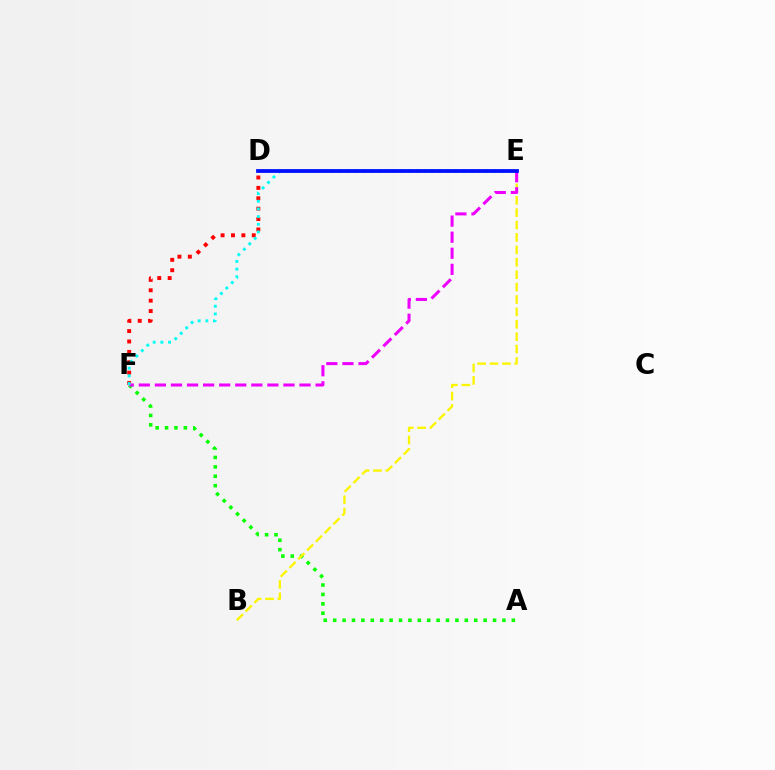{('A', 'F'): [{'color': '#08ff00', 'line_style': 'dotted', 'thickness': 2.56}], ('D', 'F'): [{'color': '#ff0000', 'line_style': 'dotted', 'thickness': 2.82}], ('B', 'E'): [{'color': '#fcf500', 'line_style': 'dashed', 'thickness': 1.68}], ('E', 'F'): [{'color': '#ee00ff', 'line_style': 'dashed', 'thickness': 2.18}, {'color': '#00fff6', 'line_style': 'dotted', 'thickness': 2.09}], ('D', 'E'): [{'color': '#0010ff', 'line_style': 'solid', 'thickness': 2.72}]}